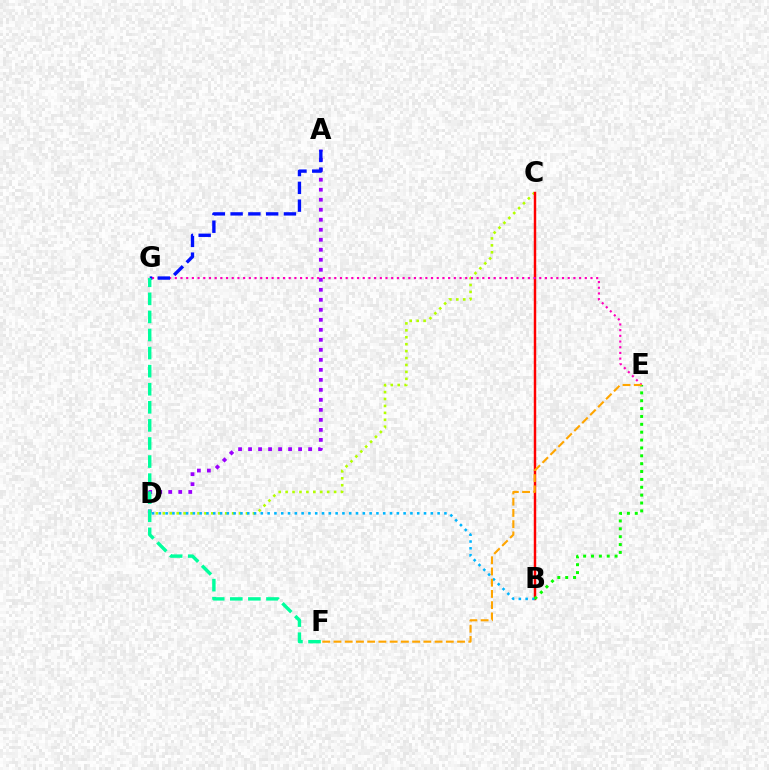{('A', 'D'): [{'color': '#9b00ff', 'line_style': 'dotted', 'thickness': 2.72}], ('C', 'D'): [{'color': '#b3ff00', 'line_style': 'dotted', 'thickness': 1.88}], ('B', 'C'): [{'color': '#ff0000', 'line_style': 'solid', 'thickness': 1.76}], ('E', 'G'): [{'color': '#ff00bd', 'line_style': 'dotted', 'thickness': 1.55}], ('A', 'G'): [{'color': '#0010ff', 'line_style': 'dashed', 'thickness': 2.41}], ('B', 'D'): [{'color': '#00b5ff', 'line_style': 'dotted', 'thickness': 1.85}], ('B', 'E'): [{'color': '#08ff00', 'line_style': 'dotted', 'thickness': 2.14}], ('E', 'F'): [{'color': '#ffa500', 'line_style': 'dashed', 'thickness': 1.53}], ('F', 'G'): [{'color': '#00ff9d', 'line_style': 'dashed', 'thickness': 2.46}]}